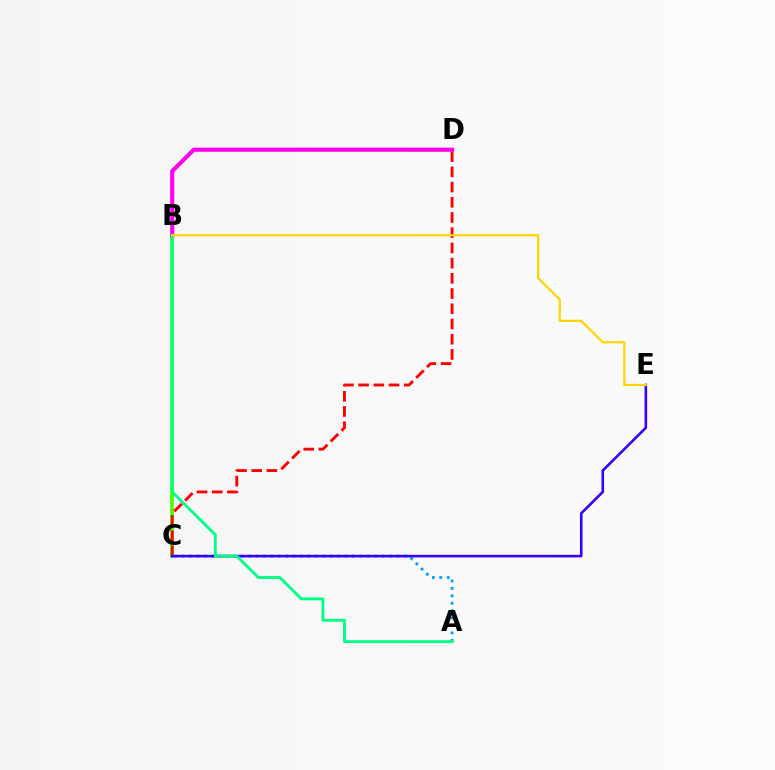{('A', 'C'): [{'color': '#009eff', 'line_style': 'dotted', 'thickness': 2.01}], ('B', 'C'): [{'color': '#4fff00', 'line_style': 'solid', 'thickness': 2.67}], ('C', 'D'): [{'color': '#ff0000', 'line_style': 'dashed', 'thickness': 2.07}], ('C', 'E'): [{'color': '#3700ff', 'line_style': 'solid', 'thickness': 1.87}], ('B', 'D'): [{'color': '#ff00ed', 'line_style': 'solid', 'thickness': 2.97}], ('A', 'B'): [{'color': '#00ff86', 'line_style': 'solid', 'thickness': 2.07}], ('B', 'E'): [{'color': '#ffd500', 'line_style': 'solid', 'thickness': 1.61}]}